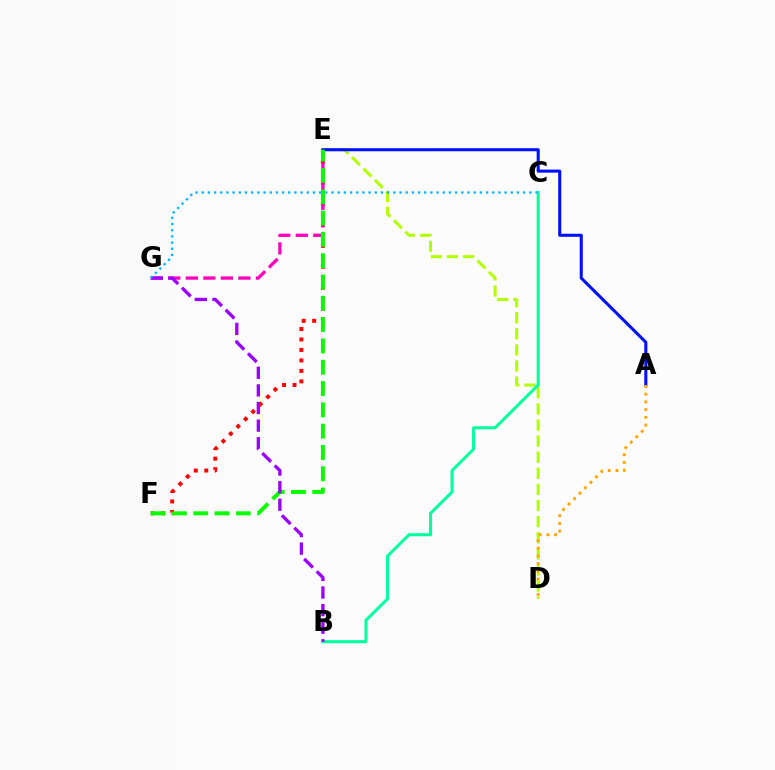{('D', 'E'): [{'color': '#b3ff00', 'line_style': 'dashed', 'thickness': 2.19}], ('E', 'F'): [{'color': '#ff0000', 'line_style': 'dotted', 'thickness': 2.85}, {'color': '#08ff00', 'line_style': 'dashed', 'thickness': 2.89}], ('E', 'G'): [{'color': '#ff00bd', 'line_style': 'dashed', 'thickness': 2.38}], ('A', 'E'): [{'color': '#0010ff', 'line_style': 'solid', 'thickness': 2.21}], ('A', 'D'): [{'color': '#ffa500', 'line_style': 'dotted', 'thickness': 2.1}], ('B', 'C'): [{'color': '#00ff9d', 'line_style': 'solid', 'thickness': 2.2}], ('B', 'G'): [{'color': '#9b00ff', 'line_style': 'dashed', 'thickness': 2.39}], ('C', 'G'): [{'color': '#00b5ff', 'line_style': 'dotted', 'thickness': 1.68}]}